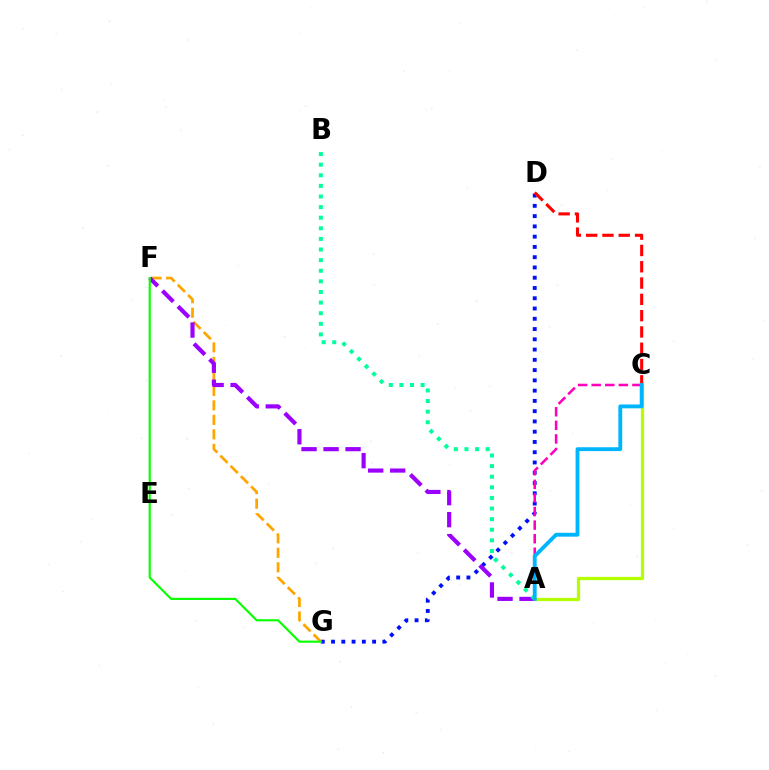{('D', 'G'): [{'color': '#0010ff', 'line_style': 'dotted', 'thickness': 2.79}], ('A', 'C'): [{'color': '#b3ff00', 'line_style': 'solid', 'thickness': 2.34}, {'color': '#ff00bd', 'line_style': 'dashed', 'thickness': 1.84}, {'color': '#00b5ff', 'line_style': 'solid', 'thickness': 2.78}], ('F', 'G'): [{'color': '#ffa500', 'line_style': 'dashed', 'thickness': 1.97}, {'color': '#08ff00', 'line_style': 'solid', 'thickness': 1.54}], ('A', 'F'): [{'color': '#9b00ff', 'line_style': 'dashed', 'thickness': 2.99}], ('A', 'B'): [{'color': '#00ff9d', 'line_style': 'dotted', 'thickness': 2.88}], ('C', 'D'): [{'color': '#ff0000', 'line_style': 'dashed', 'thickness': 2.21}]}